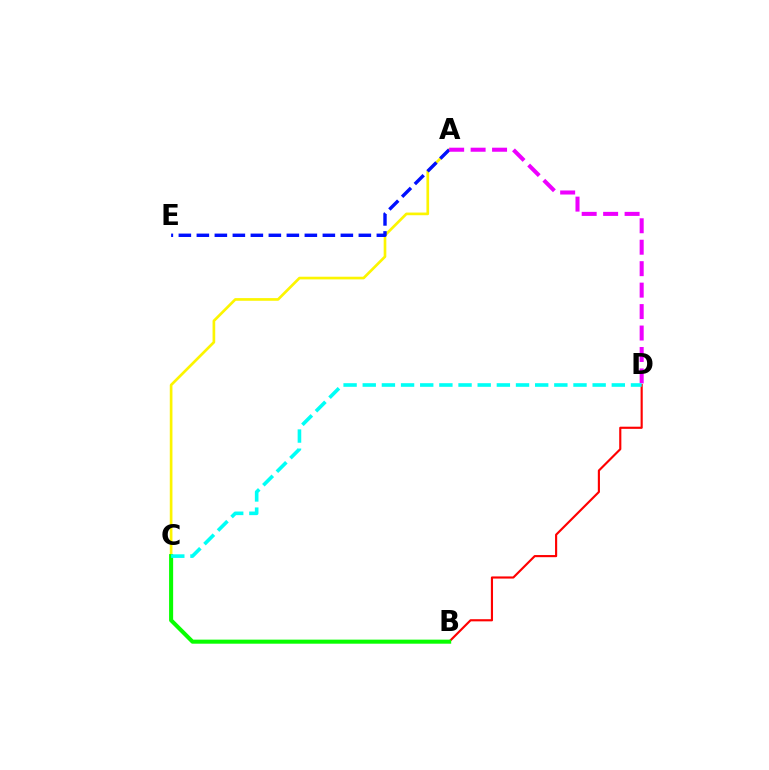{('A', 'C'): [{'color': '#fcf500', 'line_style': 'solid', 'thickness': 1.92}], ('A', 'E'): [{'color': '#0010ff', 'line_style': 'dashed', 'thickness': 2.45}], ('A', 'D'): [{'color': '#ee00ff', 'line_style': 'dashed', 'thickness': 2.91}], ('B', 'D'): [{'color': '#ff0000', 'line_style': 'solid', 'thickness': 1.55}], ('B', 'C'): [{'color': '#08ff00', 'line_style': 'solid', 'thickness': 2.92}], ('C', 'D'): [{'color': '#00fff6', 'line_style': 'dashed', 'thickness': 2.6}]}